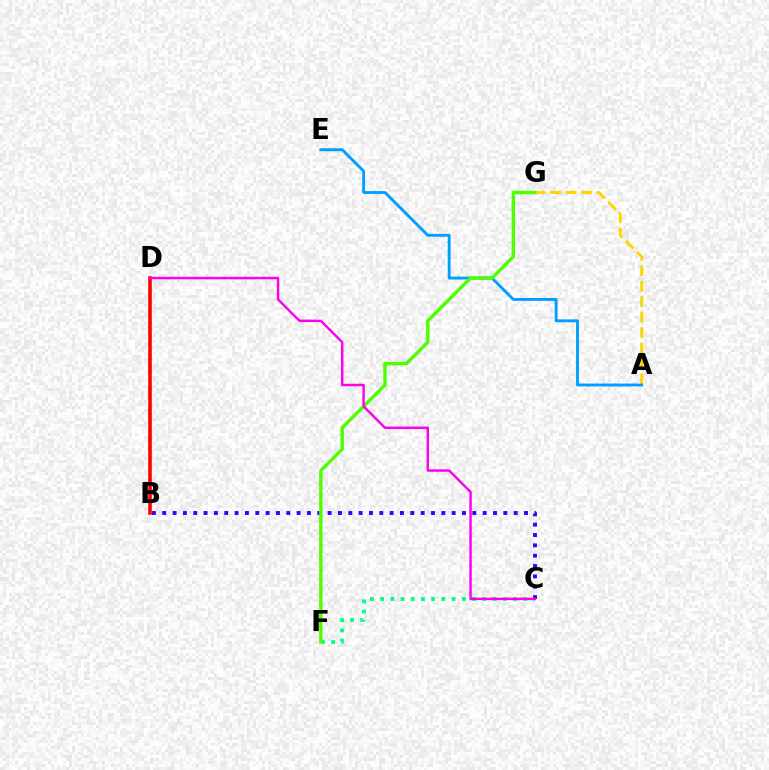{('A', 'G'): [{'color': '#ffd500', 'line_style': 'dashed', 'thickness': 2.1}], ('A', 'E'): [{'color': '#009eff', 'line_style': 'solid', 'thickness': 2.06}], ('C', 'F'): [{'color': '#00ff86', 'line_style': 'dotted', 'thickness': 2.78}], ('B', 'C'): [{'color': '#3700ff', 'line_style': 'dotted', 'thickness': 2.81}], ('B', 'D'): [{'color': '#ff0000', 'line_style': 'solid', 'thickness': 2.58}], ('F', 'G'): [{'color': '#4fff00', 'line_style': 'solid', 'thickness': 2.45}], ('C', 'D'): [{'color': '#ff00ed', 'line_style': 'solid', 'thickness': 1.76}]}